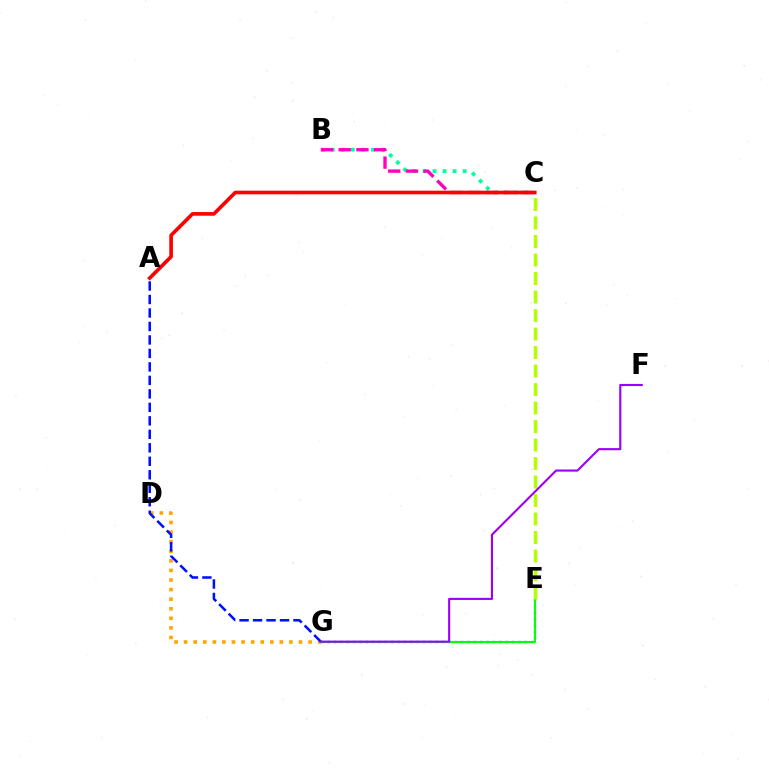{('D', 'G'): [{'color': '#ffa500', 'line_style': 'dotted', 'thickness': 2.6}], ('A', 'G'): [{'color': '#0010ff', 'line_style': 'dashed', 'thickness': 1.83}], ('B', 'C'): [{'color': '#00ff9d', 'line_style': 'dotted', 'thickness': 2.73}, {'color': '#ff00bd', 'line_style': 'dashed', 'thickness': 2.41}], ('E', 'G'): [{'color': '#00b5ff', 'line_style': 'dotted', 'thickness': 1.73}, {'color': '#08ff00', 'line_style': 'solid', 'thickness': 1.51}], ('C', 'E'): [{'color': '#b3ff00', 'line_style': 'dashed', 'thickness': 2.51}], ('A', 'C'): [{'color': '#ff0000', 'line_style': 'solid', 'thickness': 2.63}], ('F', 'G'): [{'color': '#9b00ff', 'line_style': 'solid', 'thickness': 1.52}]}